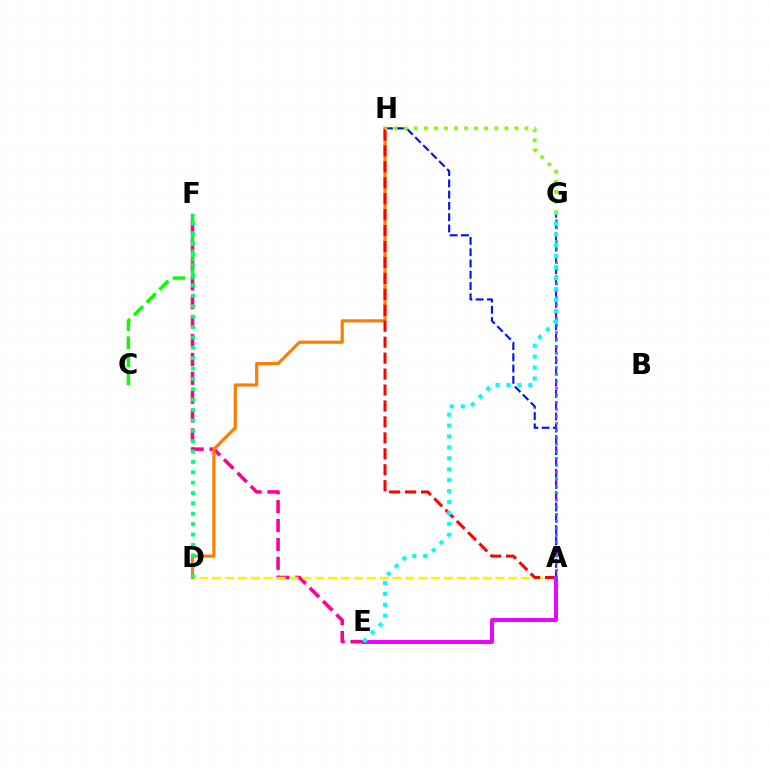{('E', 'F'): [{'color': '#ff0094', 'line_style': 'dashed', 'thickness': 2.57}], ('A', 'D'): [{'color': '#fcf500', 'line_style': 'dashed', 'thickness': 1.75}], ('D', 'H'): [{'color': '#ff7c00', 'line_style': 'solid', 'thickness': 2.28}], ('A', 'H'): [{'color': '#0010ff', 'line_style': 'dashed', 'thickness': 1.53}, {'color': '#ff0000', 'line_style': 'dashed', 'thickness': 2.17}], ('A', 'E'): [{'color': '#ee00ff', 'line_style': 'solid', 'thickness': 2.84}], ('A', 'G'): [{'color': '#7200ff', 'line_style': 'dashed', 'thickness': 1.53}, {'color': '#008cff', 'line_style': 'dotted', 'thickness': 1.9}], ('C', 'F'): [{'color': '#08ff00', 'line_style': 'dashed', 'thickness': 2.45}], ('G', 'H'): [{'color': '#84ff00', 'line_style': 'dotted', 'thickness': 2.74}], ('E', 'G'): [{'color': '#00fff6', 'line_style': 'dotted', 'thickness': 2.97}], ('D', 'F'): [{'color': '#00ff74', 'line_style': 'dotted', 'thickness': 2.82}]}